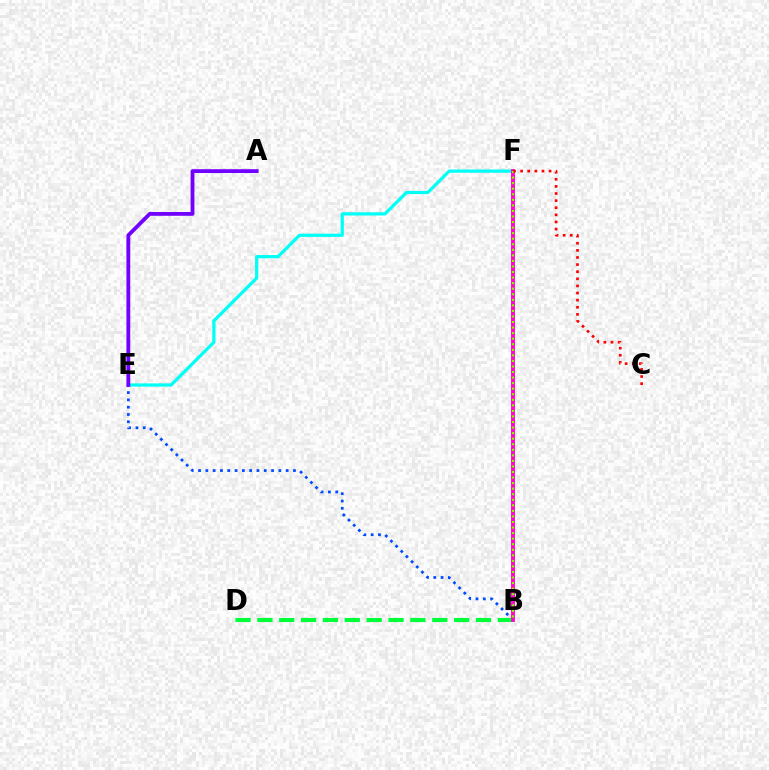{('B', 'E'): [{'color': '#004bff', 'line_style': 'dotted', 'thickness': 1.98}], ('B', 'F'): [{'color': '#ffbd00', 'line_style': 'solid', 'thickness': 2.61}, {'color': '#ff00cf', 'line_style': 'solid', 'thickness': 2.74}, {'color': '#84ff00', 'line_style': 'dotted', 'thickness': 1.51}], ('E', 'F'): [{'color': '#00fff6', 'line_style': 'solid', 'thickness': 2.32}], ('A', 'E'): [{'color': '#7200ff', 'line_style': 'solid', 'thickness': 2.75}], ('B', 'D'): [{'color': '#00ff39', 'line_style': 'dashed', 'thickness': 2.97}], ('C', 'F'): [{'color': '#ff0000', 'line_style': 'dotted', 'thickness': 1.93}]}